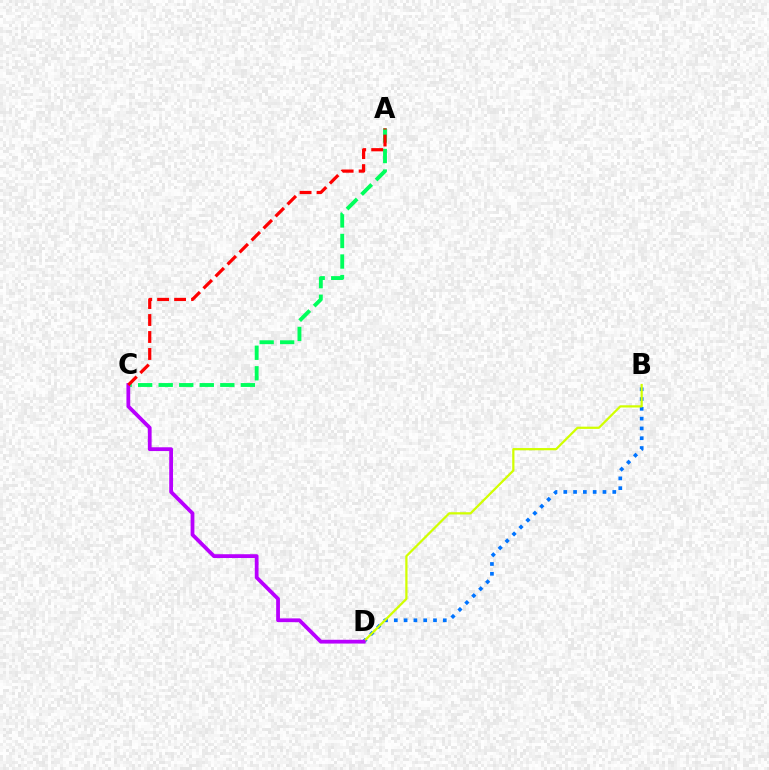{('B', 'D'): [{'color': '#0074ff', 'line_style': 'dotted', 'thickness': 2.66}, {'color': '#d1ff00', 'line_style': 'solid', 'thickness': 1.61}], ('A', 'C'): [{'color': '#00ff5c', 'line_style': 'dashed', 'thickness': 2.79}, {'color': '#ff0000', 'line_style': 'dashed', 'thickness': 2.31}], ('C', 'D'): [{'color': '#b900ff', 'line_style': 'solid', 'thickness': 2.72}]}